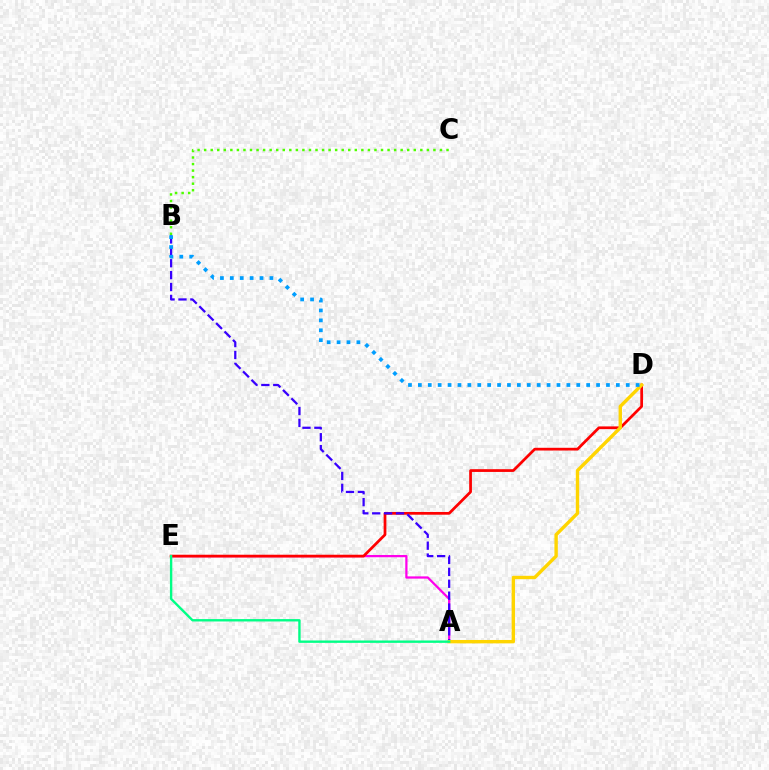{('A', 'E'): [{'color': '#ff00ed', 'line_style': 'solid', 'thickness': 1.62}, {'color': '#00ff86', 'line_style': 'solid', 'thickness': 1.71}], ('D', 'E'): [{'color': '#ff0000', 'line_style': 'solid', 'thickness': 1.98}], ('B', 'C'): [{'color': '#4fff00', 'line_style': 'dotted', 'thickness': 1.78}], ('A', 'B'): [{'color': '#3700ff', 'line_style': 'dashed', 'thickness': 1.62}], ('A', 'D'): [{'color': '#ffd500', 'line_style': 'solid', 'thickness': 2.44}], ('B', 'D'): [{'color': '#009eff', 'line_style': 'dotted', 'thickness': 2.69}]}